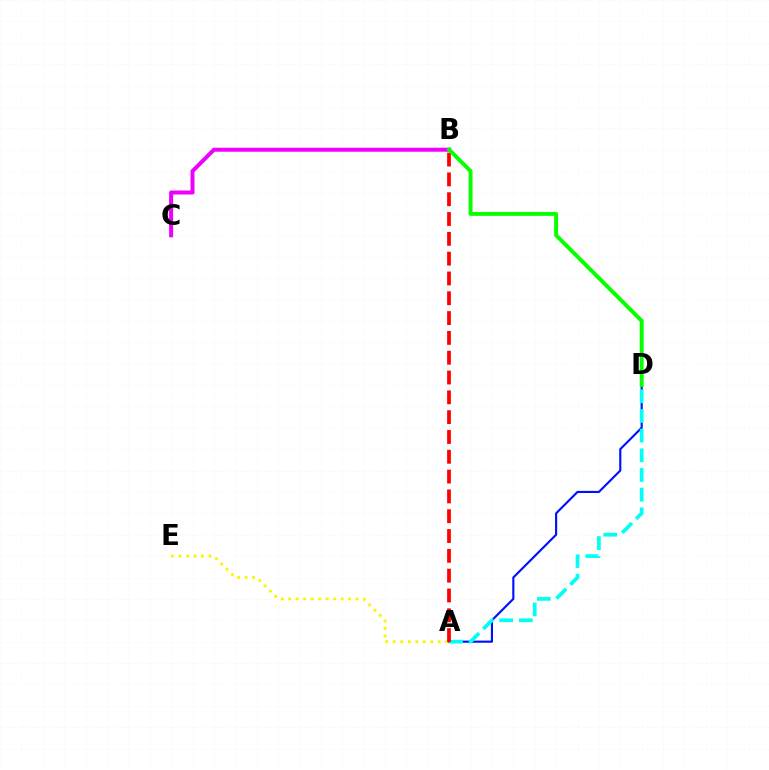{('A', 'D'): [{'color': '#0010ff', 'line_style': 'solid', 'thickness': 1.54}, {'color': '#00fff6', 'line_style': 'dashed', 'thickness': 2.67}], ('A', 'E'): [{'color': '#fcf500', 'line_style': 'dotted', 'thickness': 2.04}], ('B', 'C'): [{'color': '#ee00ff', 'line_style': 'solid', 'thickness': 2.88}], ('A', 'B'): [{'color': '#ff0000', 'line_style': 'dashed', 'thickness': 2.69}], ('B', 'D'): [{'color': '#08ff00', 'line_style': 'solid', 'thickness': 2.83}]}